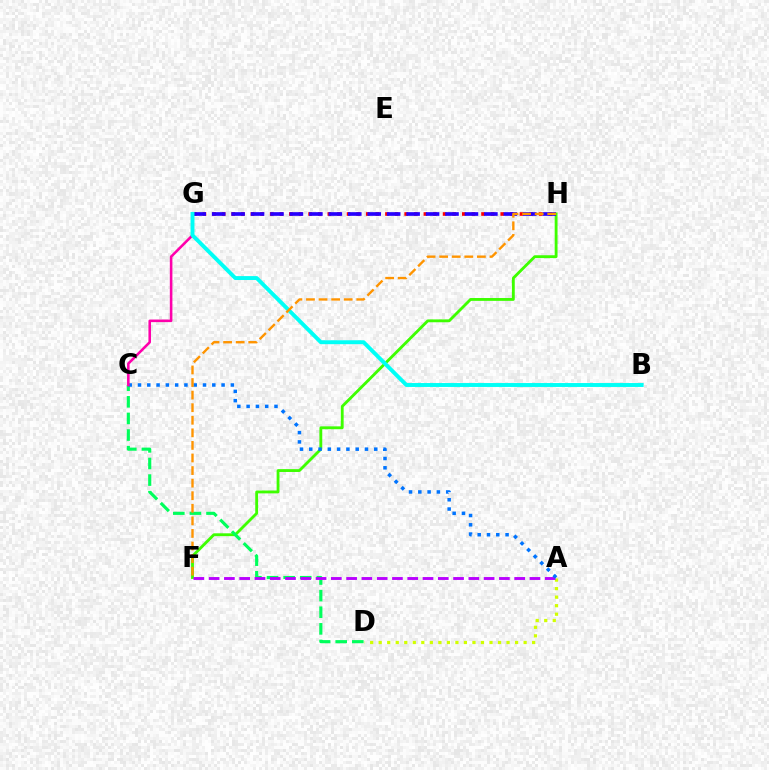{('A', 'D'): [{'color': '#d1ff00', 'line_style': 'dotted', 'thickness': 2.32}], ('F', 'H'): [{'color': '#3dff00', 'line_style': 'solid', 'thickness': 2.05}, {'color': '#ff9400', 'line_style': 'dashed', 'thickness': 1.71}], ('C', 'D'): [{'color': '#00ff5c', 'line_style': 'dashed', 'thickness': 2.26}], ('A', 'F'): [{'color': '#b900ff', 'line_style': 'dashed', 'thickness': 2.08}], ('A', 'C'): [{'color': '#0074ff', 'line_style': 'dotted', 'thickness': 2.52}], ('C', 'G'): [{'color': '#ff00ac', 'line_style': 'solid', 'thickness': 1.86}], ('G', 'H'): [{'color': '#ff0000', 'line_style': 'dotted', 'thickness': 2.61}, {'color': '#2500ff', 'line_style': 'dashed', 'thickness': 2.64}], ('B', 'G'): [{'color': '#00fff6', 'line_style': 'solid', 'thickness': 2.82}]}